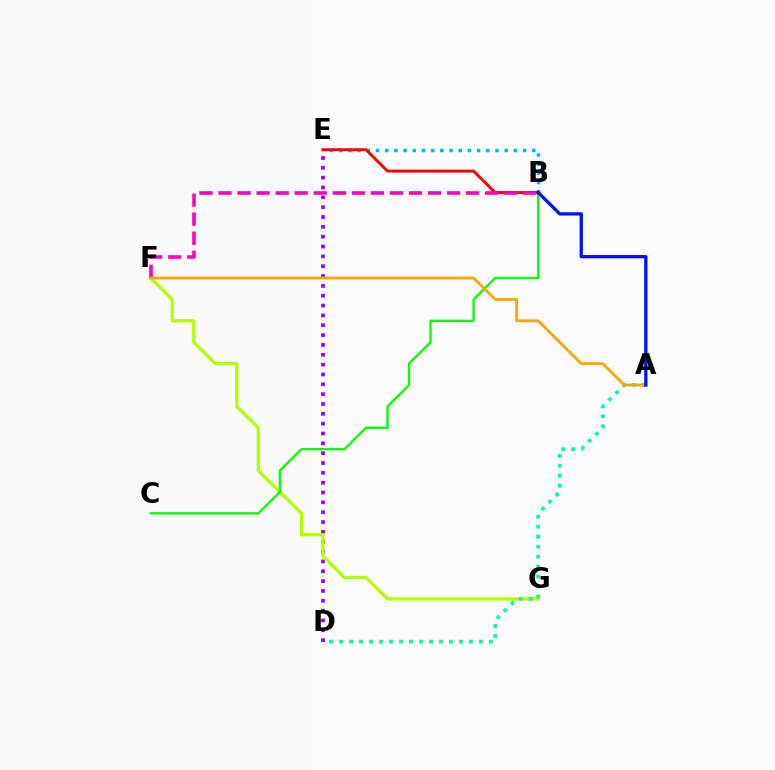{('B', 'E'): [{'color': '#00b5ff', 'line_style': 'dotted', 'thickness': 2.5}, {'color': '#ff0000', 'line_style': 'solid', 'thickness': 2.09}], ('D', 'E'): [{'color': '#9b00ff', 'line_style': 'dotted', 'thickness': 2.67}], ('F', 'G'): [{'color': '#b3ff00', 'line_style': 'solid', 'thickness': 2.34}], ('A', 'D'): [{'color': '#00ff9d', 'line_style': 'dotted', 'thickness': 2.71}], ('B', 'C'): [{'color': '#08ff00', 'line_style': 'solid', 'thickness': 1.68}], ('B', 'F'): [{'color': '#ff00bd', 'line_style': 'dashed', 'thickness': 2.59}], ('A', 'F'): [{'color': '#ffa500', 'line_style': 'solid', 'thickness': 2.02}], ('A', 'B'): [{'color': '#0010ff', 'line_style': 'solid', 'thickness': 2.36}]}